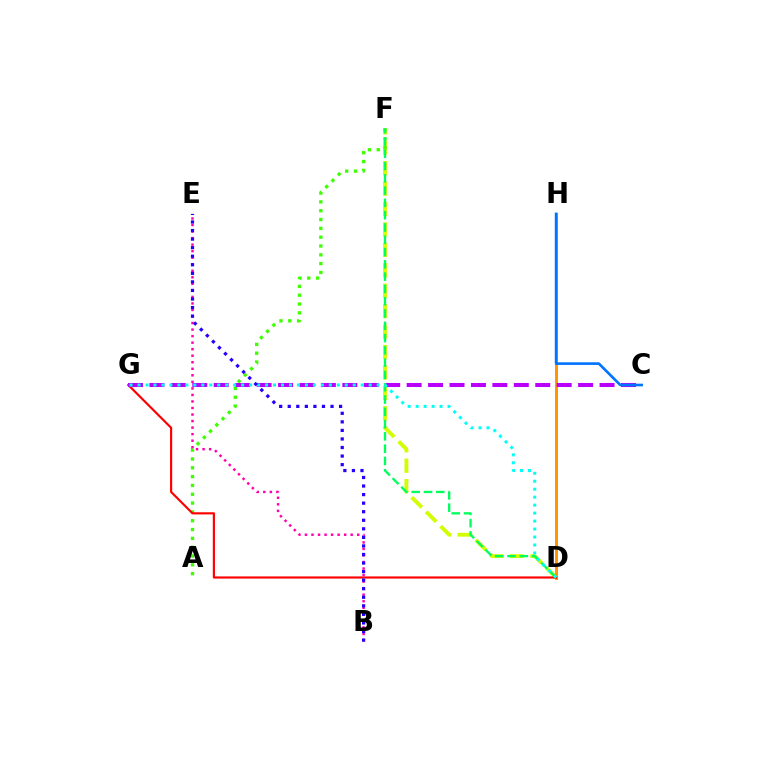{('D', 'F'): [{'color': '#d1ff00', 'line_style': 'dashed', 'thickness': 2.77}, {'color': '#00ff5c', 'line_style': 'dashed', 'thickness': 1.67}], ('A', 'F'): [{'color': '#3dff00', 'line_style': 'dotted', 'thickness': 2.4}], ('D', 'H'): [{'color': '#ff9400', 'line_style': 'solid', 'thickness': 2.11}], ('D', 'G'): [{'color': '#ff0000', 'line_style': 'solid', 'thickness': 1.56}, {'color': '#00fff6', 'line_style': 'dotted', 'thickness': 2.17}], ('B', 'E'): [{'color': '#ff00ac', 'line_style': 'dotted', 'thickness': 1.78}, {'color': '#2500ff', 'line_style': 'dotted', 'thickness': 2.32}], ('C', 'G'): [{'color': '#b900ff', 'line_style': 'dashed', 'thickness': 2.91}], ('C', 'H'): [{'color': '#0074ff', 'line_style': 'solid', 'thickness': 1.9}]}